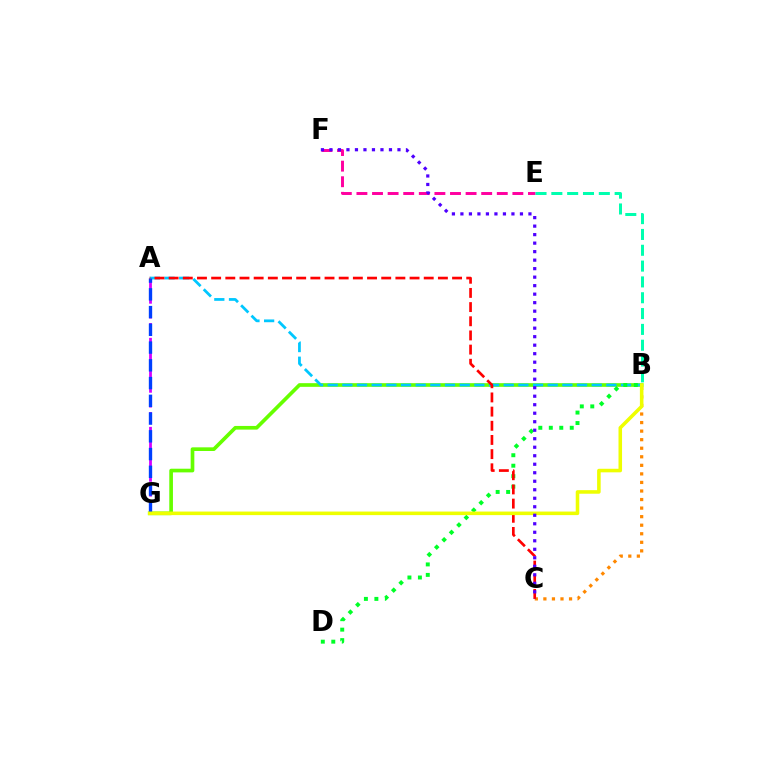{('B', 'G'): [{'color': '#66ff00', 'line_style': 'solid', 'thickness': 2.64}, {'color': '#eeff00', 'line_style': 'solid', 'thickness': 2.56}], ('E', 'F'): [{'color': '#ff00a0', 'line_style': 'dashed', 'thickness': 2.12}], ('A', 'G'): [{'color': '#d600ff', 'line_style': 'dashed', 'thickness': 2.02}, {'color': '#003fff', 'line_style': 'dashed', 'thickness': 2.41}], ('A', 'B'): [{'color': '#00c7ff', 'line_style': 'dashed', 'thickness': 1.99}], ('B', 'D'): [{'color': '#00ff27', 'line_style': 'dotted', 'thickness': 2.85}], ('B', 'C'): [{'color': '#ff8800', 'line_style': 'dotted', 'thickness': 2.32}], ('B', 'E'): [{'color': '#00ffaf', 'line_style': 'dashed', 'thickness': 2.15}], ('A', 'C'): [{'color': '#ff0000', 'line_style': 'dashed', 'thickness': 1.93}], ('C', 'F'): [{'color': '#4f00ff', 'line_style': 'dotted', 'thickness': 2.31}]}